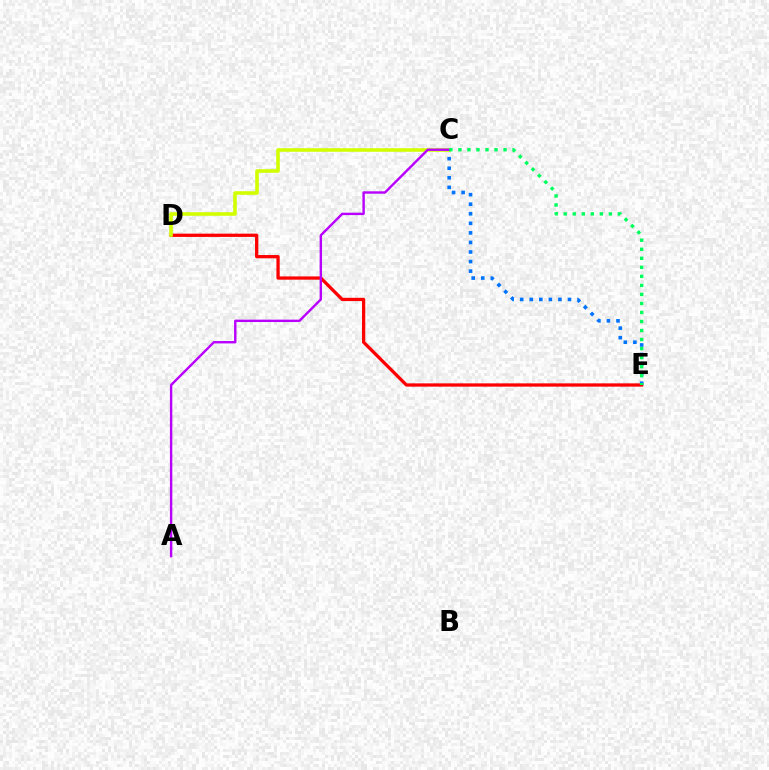{('D', 'E'): [{'color': '#ff0000', 'line_style': 'solid', 'thickness': 2.36}], ('C', 'D'): [{'color': '#d1ff00', 'line_style': 'solid', 'thickness': 2.59}], ('C', 'E'): [{'color': '#0074ff', 'line_style': 'dotted', 'thickness': 2.6}, {'color': '#00ff5c', 'line_style': 'dotted', 'thickness': 2.45}], ('A', 'C'): [{'color': '#b900ff', 'line_style': 'solid', 'thickness': 1.73}]}